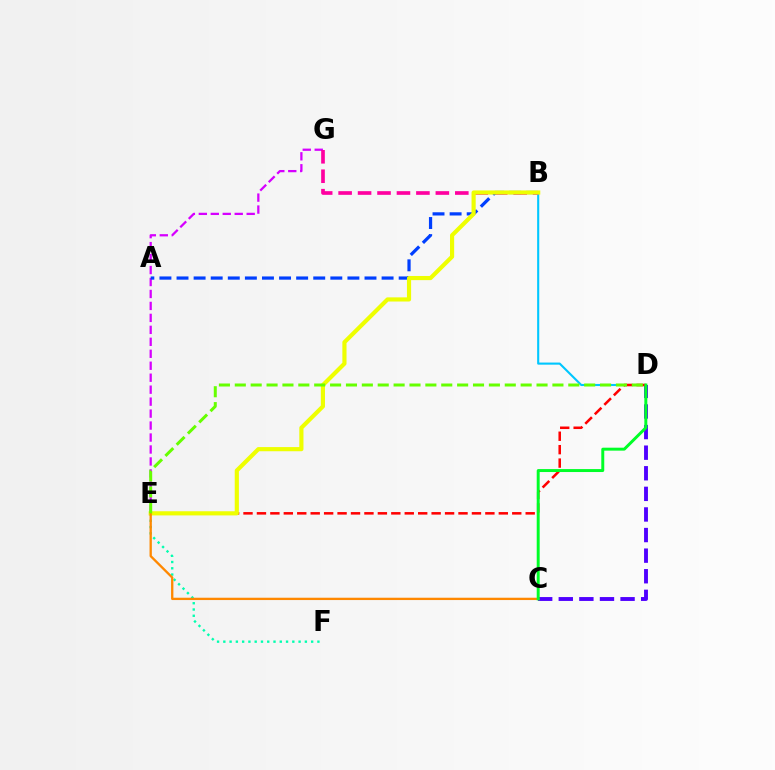{('E', 'G'): [{'color': '#d600ff', 'line_style': 'dashed', 'thickness': 1.63}], ('E', 'F'): [{'color': '#00ffaf', 'line_style': 'dotted', 'thickness': 1.7}], ('C', 'D'): [{'color': '#4f00ff', 'line_style': 'dashed', 'thickness': 2.8}, {'color': '#00ff27', 'line_style': 'solid', 'thickness': 2.13}], ('B', 'D'): [{'color': '#00c7ff', 'line_style': 'solid', 'thickness': 1.51}], ('D', 'E'): [{'color': '#ff0000', 'line_style': 'dashed', 'thickness': 1.83}, {'color': '#66ff00', 'line_style': 'dashed', 'thickness': 2.16}], ('B', 'G'): [{'color': '#ff00a0', 'line_style': 'dashed', 'thickness': 2.64}], ('A', 'B'): [{'color': '#003fff', 'line_style': 'dashed', 'thickness': 2.32}], ('B', 'E'): [{'color': '#eeff00', 'line_style': 'solid', 'thickness': 2.99}], ('C', 'E'): [{'color': '#ff8800', 'line_style': 'solid', 'thickness': 1.67}]}